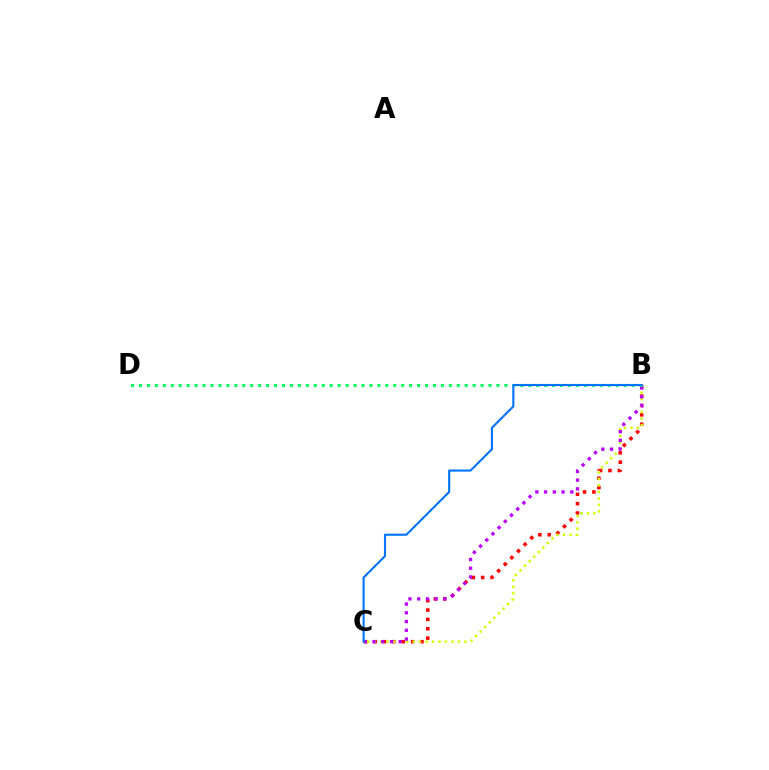{('B', 'C'): [{'color': '#ff0000', 'line_style': 'dotted', 'thickness': 2.54}, {'color': '#d1ff00', 'line_style': 'dotted', 'thickness': 1.76}, {'color': '#b900ff', 'line_style': 'dotted', 'thickness': 2.38}, {'color': '#0074ff', 'line_style': 'solid', 'thickness': 1.52}], ('B', 'D'): [{'color': '#00ff5c', 'line_style': 'dotted', 'thickness': 2.16}]}